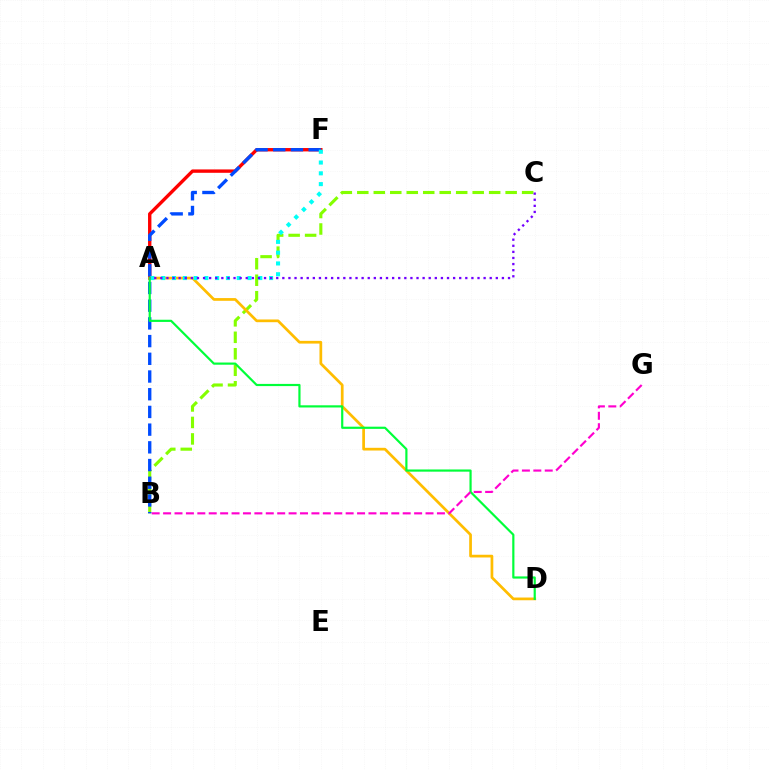{('B', 'C'): [{'color': '#84ff00', 'line_style': 'dashed', 'thickness': 2.24}], ('A', 'F'): [{'color': '#ff0000', 'line_style': 'solid', 'thickness': 2.43}, {'color': '#00fff6', 'line_style': 'dotted', 'thickness': 2.93}], ('A', 'D'): [{'color': '#ffbd00', 'line_style': 'solid', 'thickness': 1.96}, {'color': '#00ff39', 'line_style': 'solid', 'thickness': 1.57}], ('B', 'F'): [{'color': '#004bff', 'line_style': 'dashed', 'thickness': 2.41}], ('A', 'C'): [{'color': '#7200ff', 'line_style': 'dotted', 'thickness': 1.66}], ('B', 'G'): [{'color': '#ff00cf', 'line_style': 'dashed', 'thickness': 1.55}]}